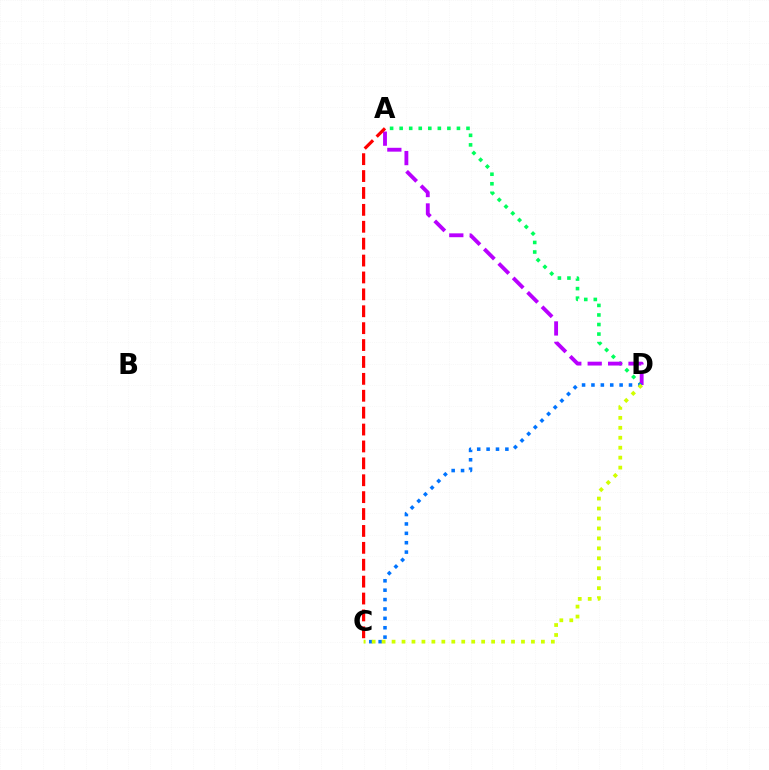{('A', 'D'): [{'color': '#00ff5c', 'line_style': 'dotted', 'thickness': 2.59}, {'color': '#b900ff', 'line_style': 'dashed', 'thickness': 2.77}], ('C', 'D'): [{'color': '#0074ff', 'line_style': 'dotted', 'thickness': 2.55}, {'color': '#d1ff00', 'line_style': 'dotted', 'thickness': 2.7}], ('A', 'C'): [{'color': '#ff0000', 'line_style': 'dashed', 'thickness': 2.3}]}